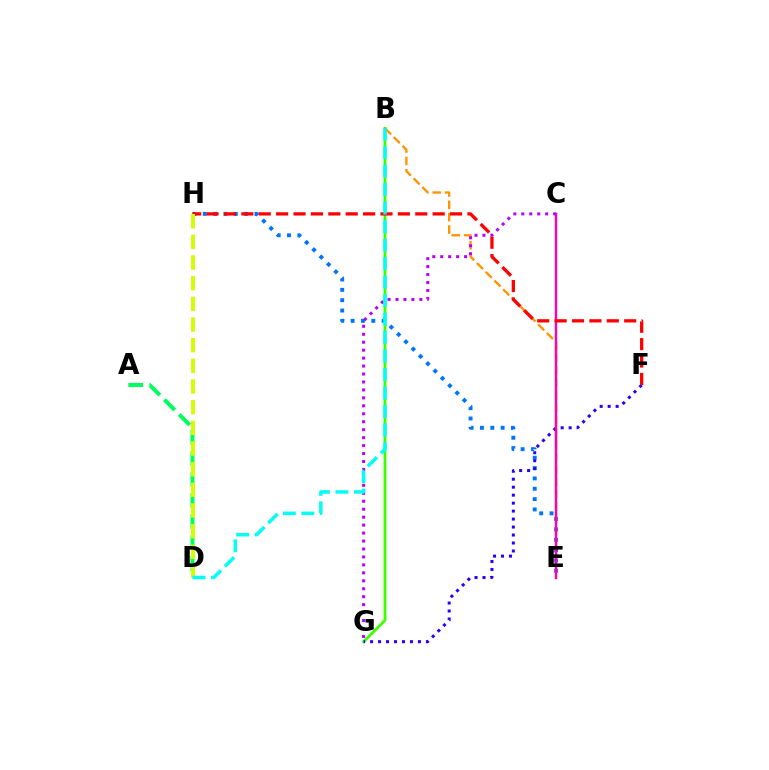{('E', 'H'): [{'color': '#0074ff', 'line_style': 'dotted', 'thickness': 2.81}], ('B', 'G'): [{'color': '#3dff00', 'line_style': 'solid', 'thickness': 2.04}], ('B', 'E'): [{'color': '#ff9400', 'line_style': 'dashed', 'thickness': 1.68}], ('F', 'G'): [{'color': '#2500ff', 'line_style': 'dotted', 'thickness': 2.17}], ('C', 'E'): [{'color': '#ff00ac', 'line_style': 'solid', 'thickness': 1.73}], ('C', 'G'): [{'color': '#b900ff', 'line_style': 'dotted', 'thickness': 2.16}], ('A', 'D'): [{'color': '#00ff5c', 'line_style': 'dashed', 'thickness': 2.86}], ('F', 'H'): [{'color': '#ff0000', 'line_style': 'dashed', 'thickness': 2.36}], ('D', 'H'): [{'color': '#d1ff00', 'line_style': 'dashed', 'thickness': 2.81}], ('B', 'D'): [{'color': '#00fff6', 'line_style': 'dashed', 'thickness': 2.51}]}